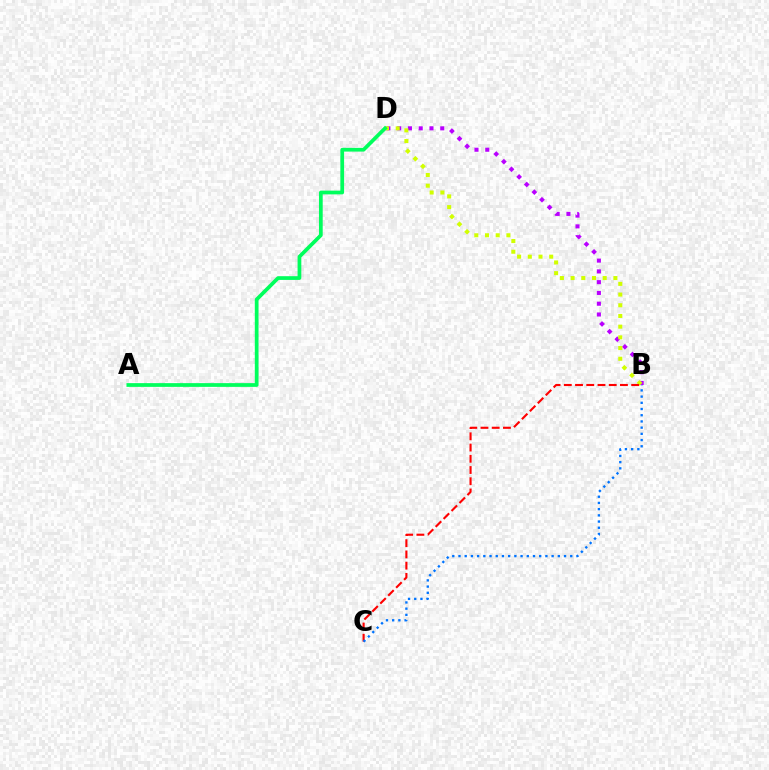{('B', 'D'): [{'color': '#b900ff', 'line_style': 'dotted', 'thickness': 2.93}, {'color': '#d1ff00', 'line_style': 'dotted', 'thickness': 2.91}], ('B', 'C'): [{'color': '#ff0000', 'line_style': 'dashed', 'thickness': 1.53}, {'color': '#0074ff', 'line_style': 'dotted', 'thickness': 1.69}], ('A', 'D'): [{'color': '#00ff5c', 'line_style': 'solid', 'thickness': 2.69}]}